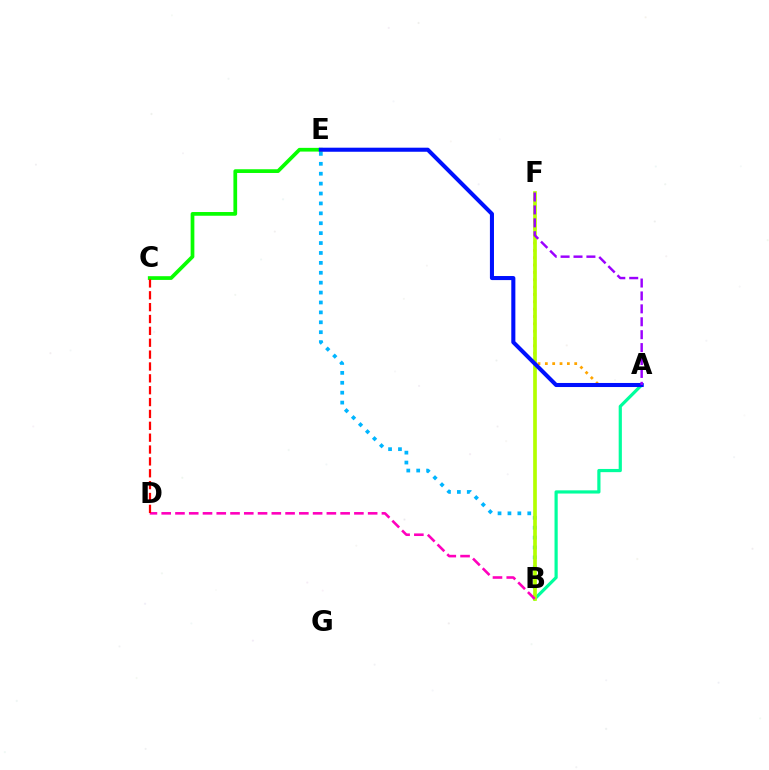{('C', 'E'): [{'color': '#08ff00', 'line_style': 'solid', 'thickness': 2.68}], ('A', 'B'): [{'color': '#00ff9d', 'line_style': 'solid', 'thickness': 2.3}], ('A', 'F'): [{'color': '#ffa500', 'line_style': 'dotted', 'thickness': 2.0}, {'color': '#9b00ff', 'line_style': 'dashed', 'thickness': 1.75}], ('B', 'E'): [{'color': '#00b5ff', 'line_style': 'dotted', 'thickness': 2.69}], ('B', 'F'): [{'color': '#b3ff00', 'line_style': 'solid', 'thickness': 2.65}], ('B', 'D'): [{'color': '#ff00bd', 'line_style': 'dashed', 'thickness': 1.87}], ('A', 'E'): [{'color': '#0010ff', 'line_style': 'solid', 'thickness': 2.92}], ('C', 'D'): [{'color': '#ff0000', 'line_style': 'dashed', 'thickness': 1.61}]}